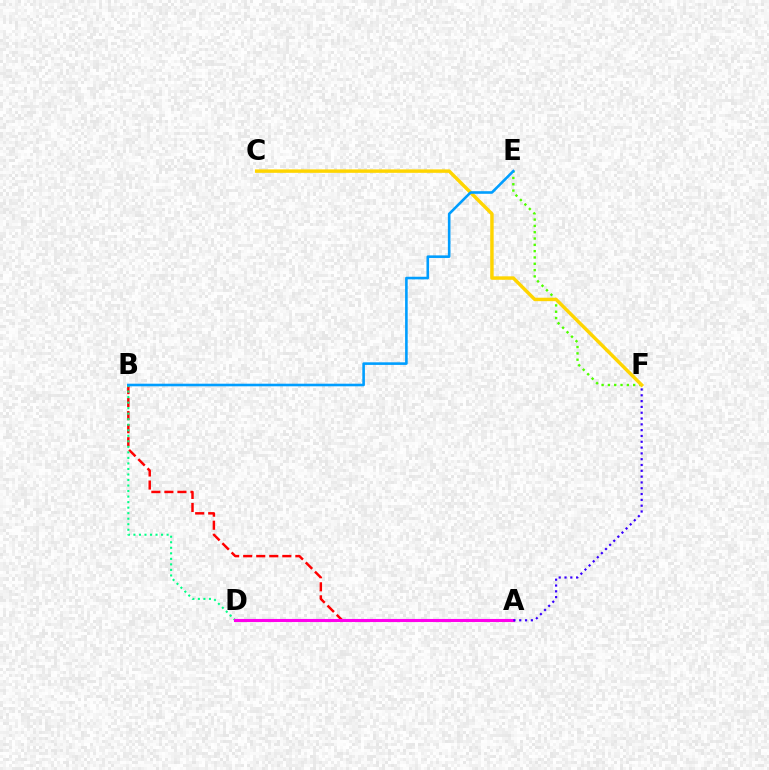{('E', 'F'): [{'color': '#4fff00', 'line_style': 'dotted', 'thickness': 1.72}], ('A', 'B'): [{'color': '#ff0000', 'line_style': 'dashed', 'thickness': 1.77}], ('B', 'D'): [{'color': '#00ff86', 'line_style': 'dotted', 'thickness': 1.5}], ('C', 'F'): [{'color': '#ffd500', 'line_style': 'solid', 'thickness': 2.48}], ('A', 'D'): [{'color': '#ff00ed', 'line_style': 'solid', 'thickness': 2.23}], ('A', 'F'): [{'color': '#3700ff', 'line_style': 'dotted', 'thickness': 1.58}], ('B', 'E'): [{'color': '#009eff', 'line_style': 'solid', 'thickness': 1.87}]}